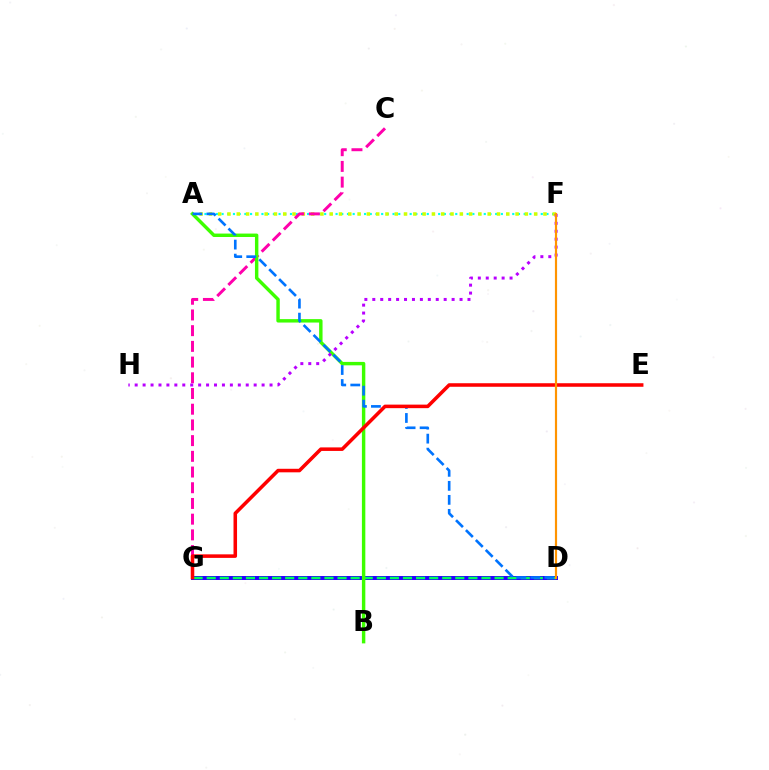{('A', 'F'): [{'color': '#00fff6', 'line_style': 'dotted', 'thickness': 1.55}, {'color': '#d1ff00', 'line_style': 'dotted', 'thickness': 2.53}], ('D', 'G'): [{'color': '#2500ff', 'line_style': 'solid', 'thickness': 2.85}, {'color': '#00ff5c', 'line_style': 'dashed', 'thickness': 1.78}], ('C', 'G'): [{'color': '#ff00ac', 'line_style': 'dashed', 'thickness': 2.13}], ('A', 'B'): [{'color': '#3dff00', 'line_style': 'solid', 'thickness': 2.47}], ('A', 'D'): [{'color': '#0074ff', 'line_style': 'dashed', 'thickness': 1.9}], ('F', 'H'): [{'color': '#b900ff', 'line_style': 'dotted', 'thickness': 2.16}], ('E', 'G'): [{'color': '#ff0000', 'line_style': 'solid', 'thickness': 2.55}], ('D', 'F'): [{'color': '#ff9400', 'line_style': 'solid', 'thickness': 1.56}]}